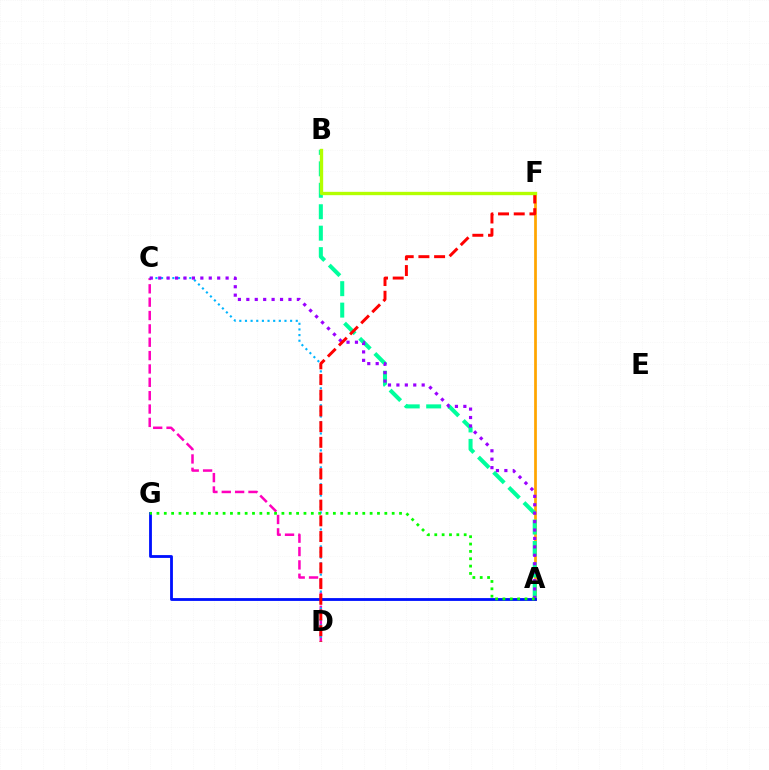{('C', 'D'): [{'color': '#ff00bd', 'line_style': 'dashed', 'thickness': 1.81}, {'color': '#00b5ff', 'line_style': 'dotted', 'thickness': 1.53}], ('A', 'F'): [{'color': '#ffa500', 'line_style': 'solid', 'thickness': 1.97}], ('A', 'B'): [{'color': '#00ff9d', 'line_style': 'dashed', 'thickness': 2.91}], ('A', 'C'): [{'color': '#9b00ff', 'line_style': 'dotted', 'thickness': 2.29}], ('A', 'G'): [{'color': '#0010ff', 'line_style': 'solid', 'thickness': 2.03}, {'color': '#08ff00', 'line_style': 'dotted', 'thickness': 2.0}], ('D', 'F'): [{'color': '#ff0000', 'line_style': 'dashed', 'thickness': 2.13}], ('B', 'F'): [{'color': '#b3ff00', 'line_style': 'solid', 'thickness': 2.41}]}